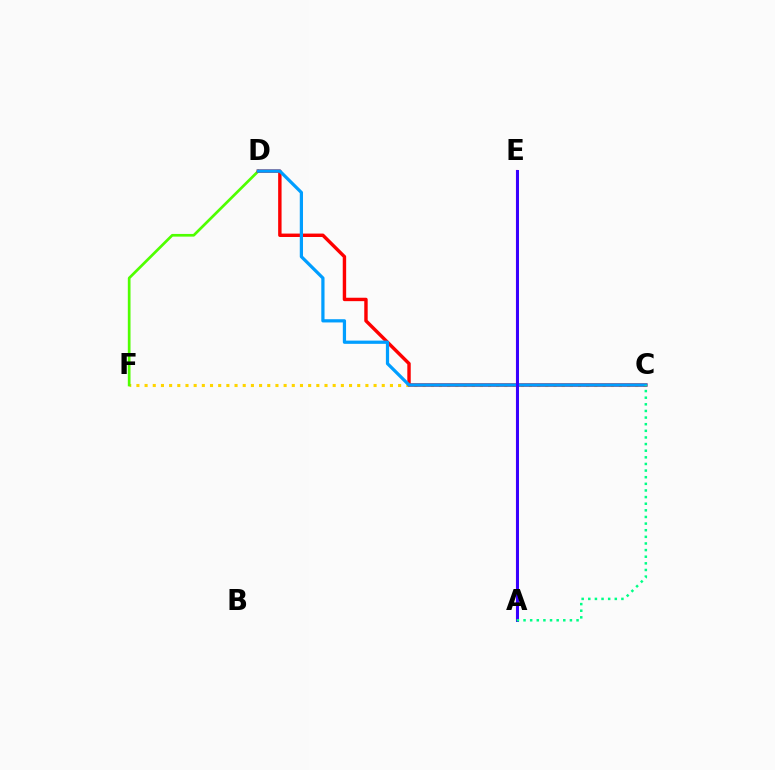{('A', 'E'): [{'color': '#ff00ed', 'line_style': 'solid', 'thickness': 1.55}, {'color': '#3700ff', 'line_style': 'solid', 'thickness': 2.14}], ('C', 'F'): [{'color': '#ffd500', 'line_style': 'dotted', 'thickness': 2.22}], ('D', 'F'): [{'color': '#4fff00', 'line_style': 'solid', 'thickness': 1.94}], ('C', 'D'): [{'color': '#ff0000', 'line_style': 'solid', 'thickness': 2.46}, {'color': '#009eff', 'line_style': 'solid', 'thickness': 2.33}], ('A', 'C'): [{'color': '#00ff86', 'line_style': 'dotted', 'thickness': 1.8}]}